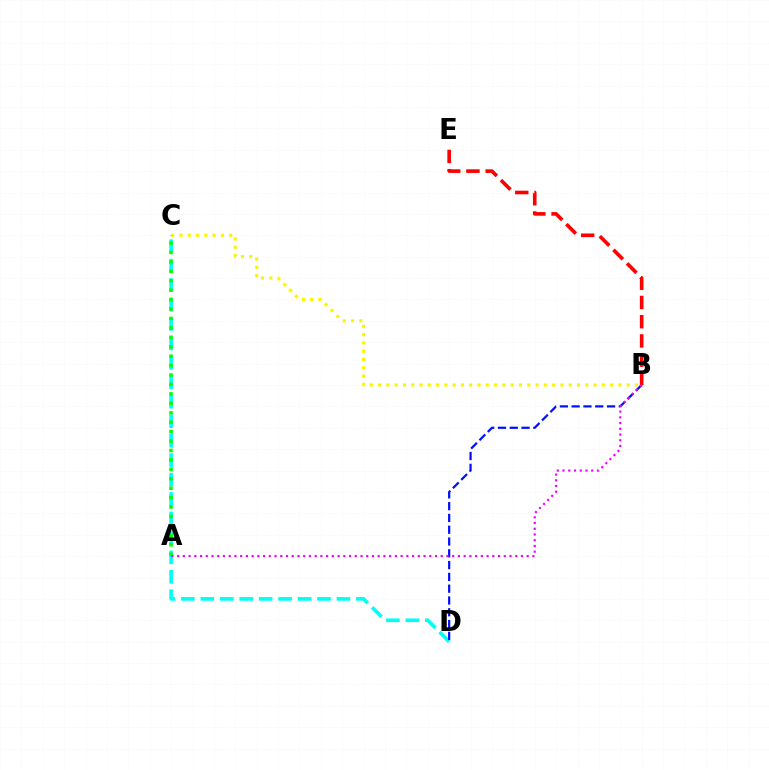{('B', 'C'): [{'color': '#fcf500', 'line_style': 'dotted', 'thickness': 2.25}], ('C', 'D'): [{'color': '#00fff6', 'line_style': 'dashed', 'thickness': 2.64}], ('B', 'D'): [{'color': '#0010ff', 'line_style': 'dashed', 'thickness': 1.6}], ('A', 'C'): [{'color': '#08ff00', 'line_style': 'dotted', 'thickness': 2.56}], ('B', 'E'): [{'color': '#ff0000', 'line_style': 'dashed', 'thickness': 2.61}], ('A', 'B'): [{'color': '#ee00ff', 'line_style': 'dotted', 'thickness': 1.56}]}